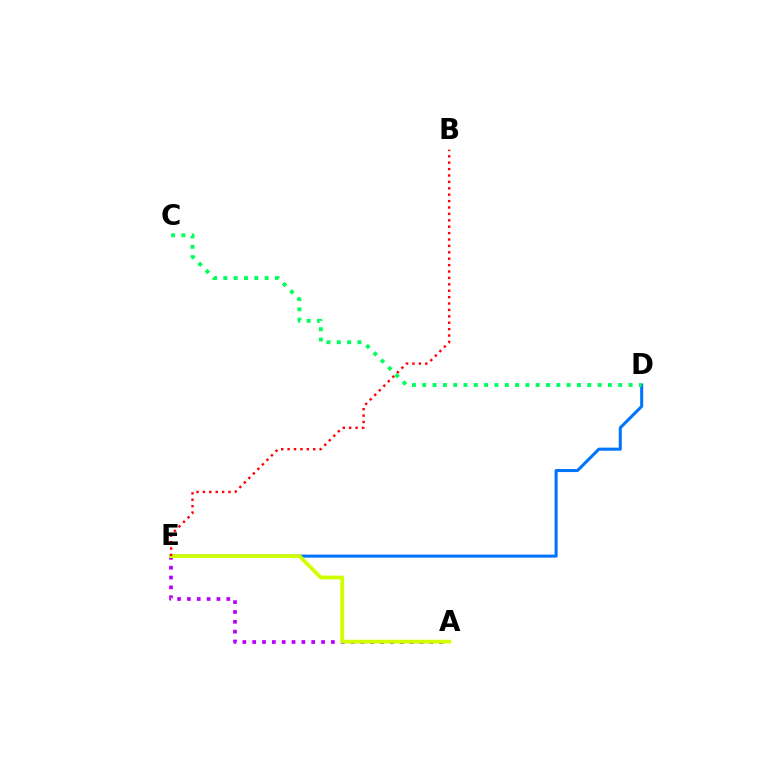{('D', 'E'): [{'color': '#0074ff', 'line_style': 'solid', 'thickness': 2.19}], ('A', 'E'): [{'color': '#b900ff', 'line_style': 'dotted', 'thickness': 2.67}, {'color': '#d1ff00', 'line_style': 'solid', 'thickness': 2.73}], ('B', 'E'): [{'color': '#ff0000', 'line_style': 'dotted', 'thickness': 1.74}], ('C', 'D'): [{'color': '#00ff5c', 'line_style': 'dotted', 'thickness': 2.8}]}